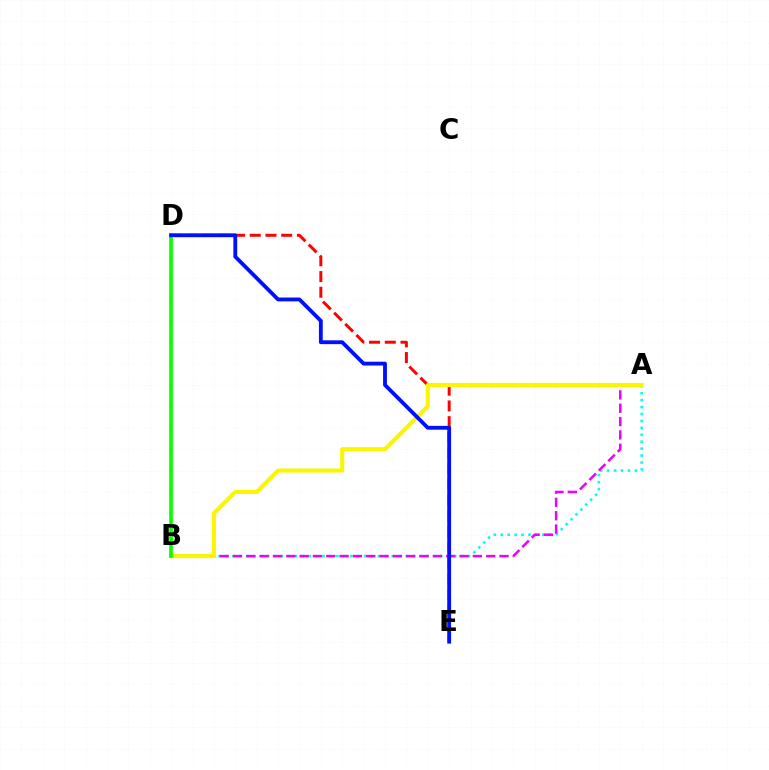{('A', 'B'): [{'color': '#00fff6', 'line_style': 'dotted', 'thickness': 1.88}, {'color': '#ee00ff', 'line_style': 'dashed', 'thickness': 1.81}, {'color': '#fcf500', 'line_style': 'solid', 'thickness': 2.93}], ('D', 'E'): [{'color': '#ff0000', 'line_style': 'dashed', 'thickness': 2.14}, {'color': '#0010ff', 'line_style': 'solid', 'thickness': 2.76}], ('B', 'D'): [{'color': '#08ff00', 'line_style': 'solid', 'thickness': 2.65}]}